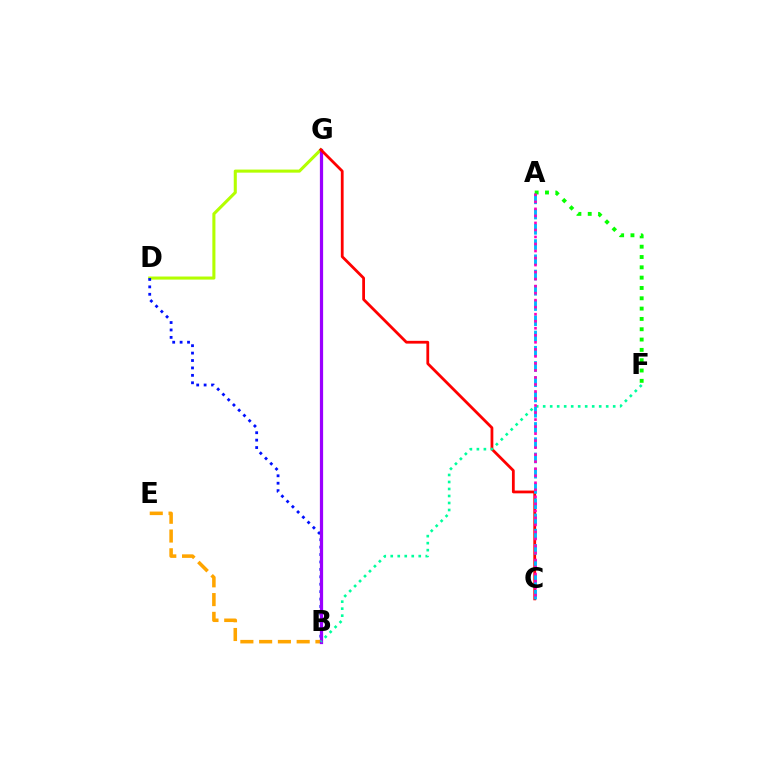{('D', 'G'): [{'color': '#b3ff00', 'line_style': 'solid', 'thickness': 2.21}], ('B', 'D'): [{'color': '#0010ff', 'line_style': 'dotted', 'thickness': 2.02}], ('B', 'E'): [{'color': '#ffa500', 'line_style': 'dashed', 'thickness': 2.55}], ('B', 'G'): [{'color': '#9b00ff', 'line_style': 'solid', 'thickness': 2.33}], ('C', 'G'): [{'color': '#ff0000', 'line_style': 'solid', 'thickness': 2.0}], ('B', 'F'): [{'color': '#00ff9d', 'line_style': 'dotted', 'thickness': 1.9}], ('A', 'C'): [{'color': '#00b5ff', 'line_style': 'dashed', 'thickness': 2.07}, {'color': '#ff00bd', 'line_style': 'dotted', 'thickness': 1.91}], ('A', 'F'): [{'color': '#08ff00', 'line_style': 'dotted', 'thickness': 2.8}]}